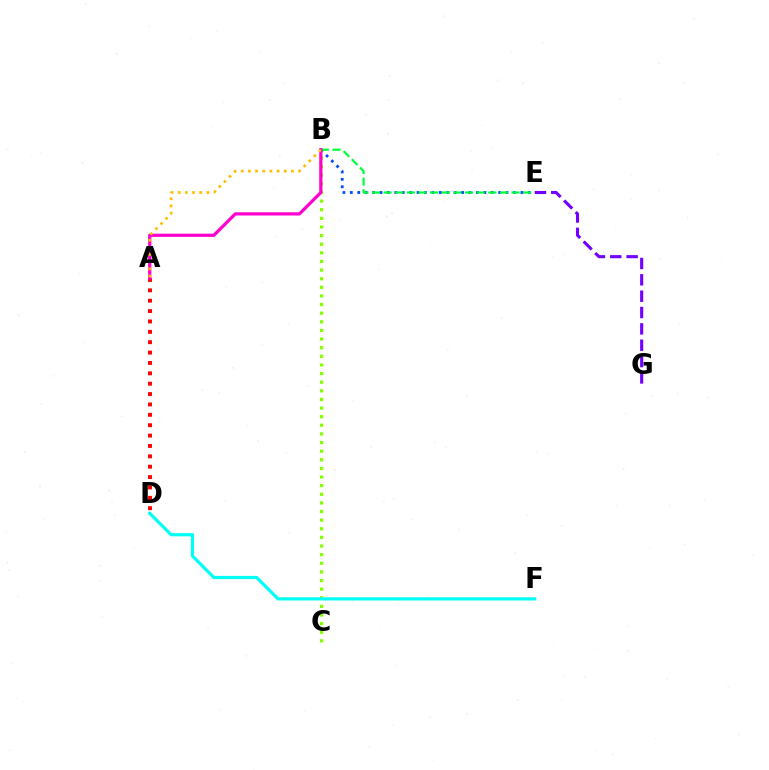{('B', 'C'): [{'color': '#84ff00', 'line_style': 'dotted', 'thickness': 2.34}], ('D', 'F'): [{'color': '#00fff6', 'line_style': 'solid', 'thickness': 2.31}], ('B', 'E'): [{'color': '#004bff', 'line_style': 'dotted', 'thickness': 2.02}, {'color': '#00ff39', 'line_style': 'dashed', 'thickness': 1.58}], ('A', 'D'): [{'color': '#ff0000', 'line_style': 'dotted', 'thickness': 2.82}], ('E', 'G'): [{'color': '#7200ff', 'line_style': 'dashed', 'thickness': 2.22}], ('A', 'B'): [{'color': '#ff00cf', 'line_style': 'solid', 'thickness': 2.32}, {'color': '#ffbd00', 'line_style': 'dotted', 'thickness': 1.95}]}